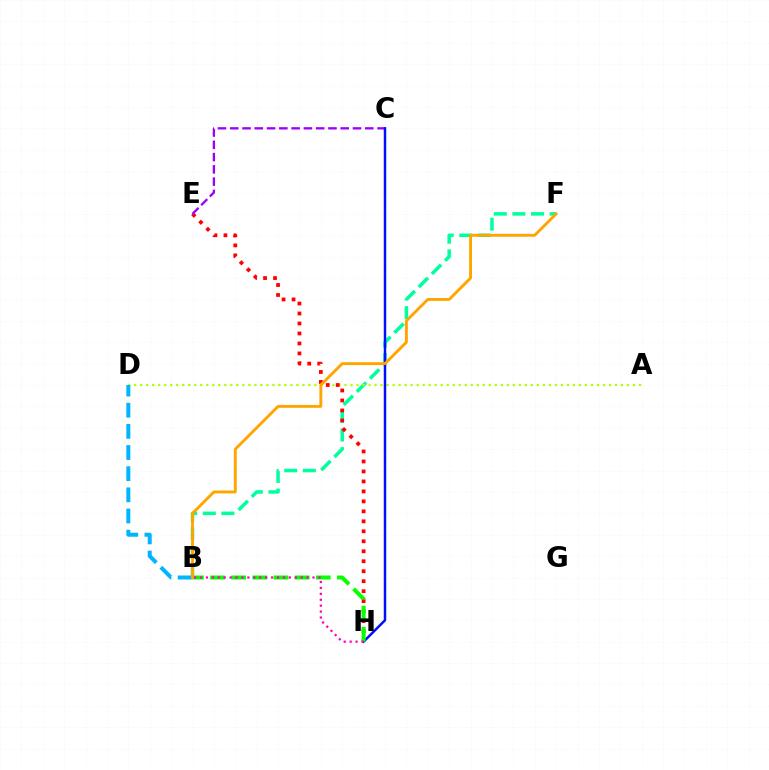{('B', 'F'): [{'color': '#00ff9d', 'line_style': 'dashed', 'thickness': 2.53}, {'color': '#ffa500', 'line_style': 'solid', 'thickness': 2.08}], ('A', 'D'): [{'color': '#b3ff00', 'line_style': 'dotted', 'thickness': 1.63}], ('E', 'H'): [{'color': '#ff0000', 'line_style': 'dotted', 'thickness': 2.71}], ('B', 'D'): [{'color': '#00b5ff', 'line_style': 'dashed', 'thickness': 2.87}], ('C', 'E'): [{'color': '#9b00ff', 'line_style': 'dashed', 'thickness': 1.67}], ('C', 'H'): [{'color': '#0010ff', 'line_style': 'solid', 'thickness': 1.78}], ('B', 'H'): [{'color': '#08ff00', 'line_style': 'dashed', 'thickness': 2.87}, {'color': '#ff00bd', 'line_style': 'dotted', 'thickness': 1.61}]}